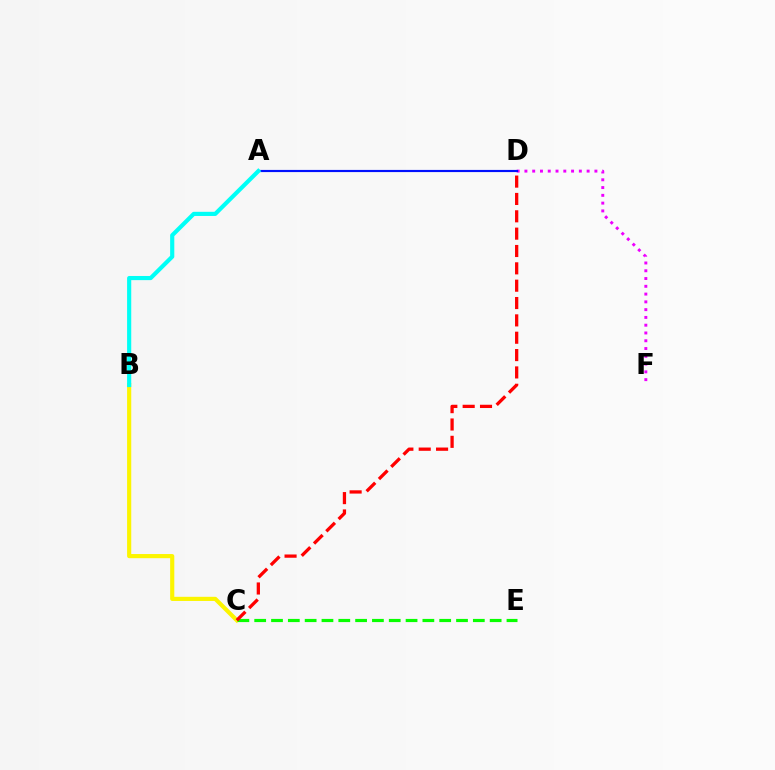{('D', 'F'): [{'color': '#ee00ff', 'line_style': 'dotted', 'thickness': 2.11}], ('B', 'C'): [{'color': '#fcf500', 'line_style': 'solid', 'thickness': 2.99}], ('A', 'D'): [{'color': '#0010ff', 'line_style': 'solid', 'thickness': 1.56}], ('C', 'E'): [{'color': '#08ff00', 'line_style': 'dashed', 'thickness': 2.28}], ('A', 'B'): [{'color': '#00fff6', 'line_style': 'solid', 'thickness': 2.99}], ('C', 'D'): [{'color': '#ff0000', 'line_style': 'dashed', 'thickness': 2.36}]}